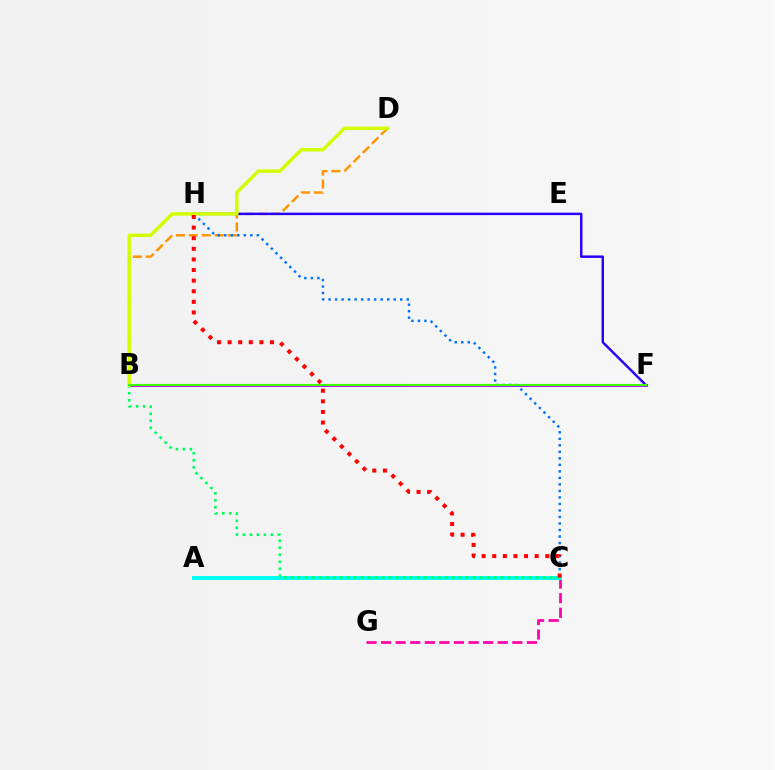{('B', 'D'): [{'color': '#ff9400', 'line_style': 'dashed', 'thickness': 1.76}, {'color': '#d1ff00', 'line_style': 'solid', 'thickness': 2.48}], ('C', 'G'): [{'color': '#ff00ac', 'line_style': 'dashed', 'thickness': 1.98}], ('F', 'H'): [{'color': '#2500ff', 'line_style': 'solid', 'thickness': 1.76}], ('B', 'F'): [{'color': '#b900ff', 'line_style': 'solid', 'thickness': 2.08}, {'color': '#3dff00', 'line_style': 'solid', 'thickness': 1.51}], ('C', 'H'): [{'color': '#0074ff', 'line_style': 'dotted', 'thickness': 1.77}, {'color': '#ff0000', 'line_style': 'dotted', 'thickness': 2.88}], ('A', 'C'): [{'color': '#00fff6', 'line_style': 'solid', 'thickness': 2.88}], ('B', 'C'): [{'color': '#00ff5c', 'line_style': 'dotted', 'thickness': 1.9}]}